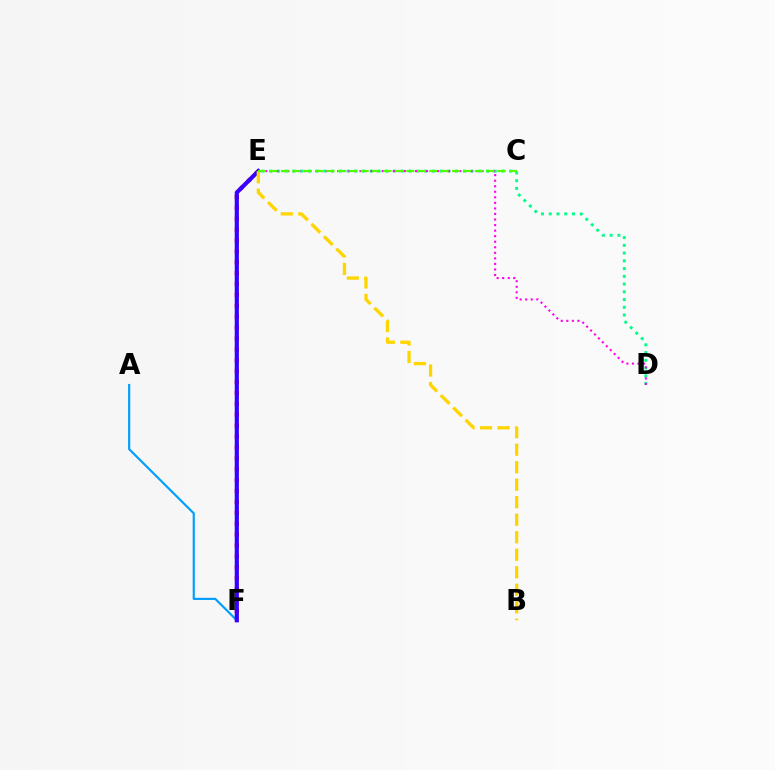{('A', 'F'): [{'color': '#009eff', 'line_style': 'solid', 'thickness': 1.55}], ('D', 'E'): [{'color': '#00ff86', 'line_style': 'dotted', 'thickness': 2.1}, {'color': '#ff00ed', 'line_style': 'dotted', 'thickness': 1.51}], ('E', 'F'): [{'color': '#ff0000', 'line_style': 'dotted', 'thickness': 2.96}, {'color': '#3700ff', 'line_style': 'solid', 'thickness': 2.99}], ('B', 'E'): [{'color': '#ffd500', 'line_style': 'dashed', 'thickness': 2.38}], ('C', 'E'): [{'color': '#4fff00', 'line_style': 'dashed', 'thickness': 1.55}]}